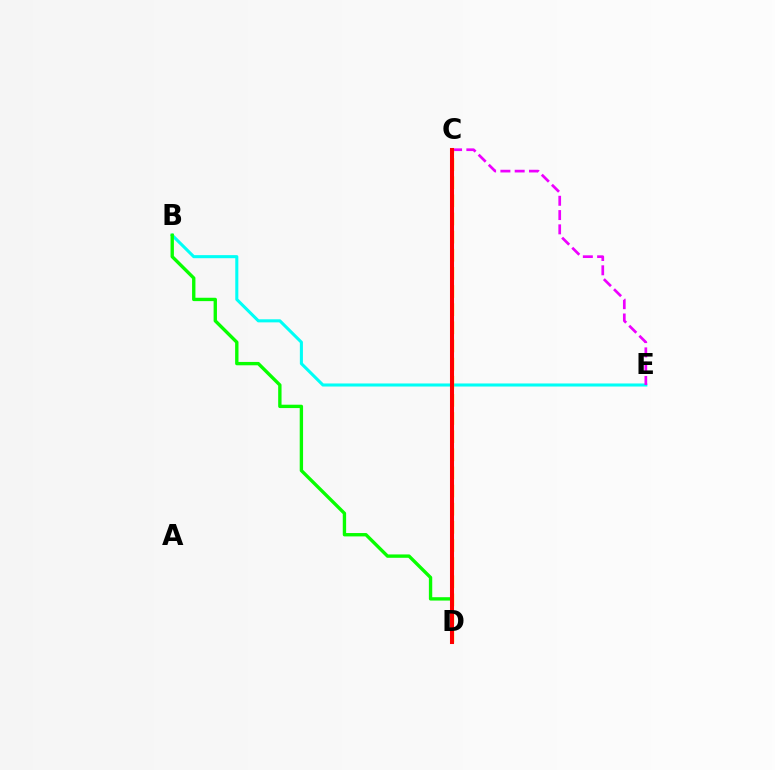{('B', 'E'): [{'color': '#00fff6', 'line_style': 'solid', 'thickness': 2.21}], ('C', 'E'): [{'color': '#ee00ff', 'line_style': 'dashed', 'thickness': 1.94}], ('B', 'D'): [{'color': '#08ff00', 'line_style': 'solid', 'thickness': 2.42}], ('C', 'D'): [{'color': '#fcf500', 'line_style': 'dashed', 'thickness': 2.46}, {'color': '#0010ff', 'line_style': 'dotted', 'thickness': 1.79}, {'color': '#ff0000', 'line_style': 'solid', 'thickness': 2.92}]}